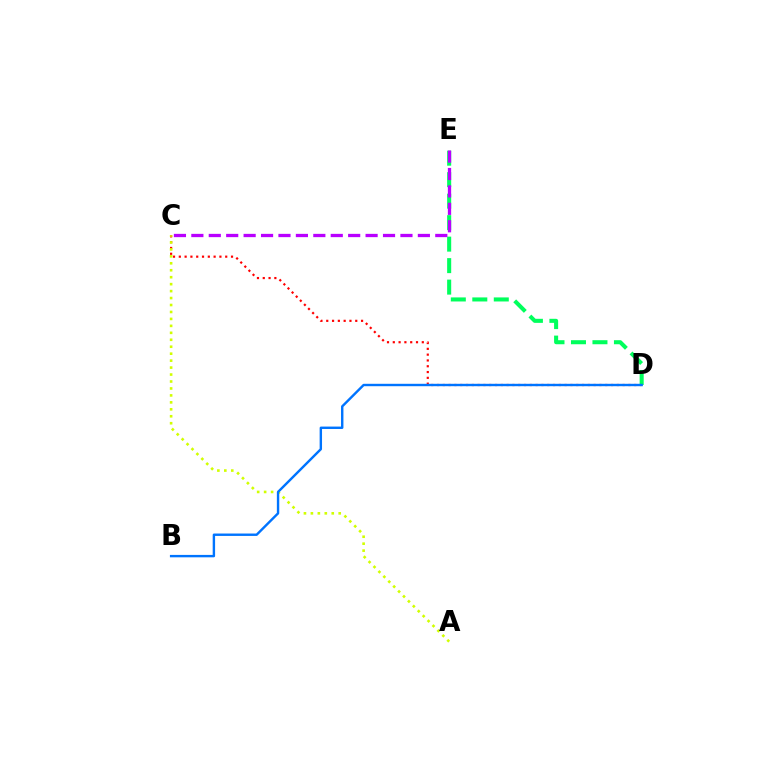{('C', 'D'): [{'color': '#ff0000', 'line_style': 'dotted', 'thickness': 1.58}], ('A', 'C'): [{'color': '#d1ff00', 'line_style': 'dotted', 'thickness': 1.89}], ('D', 'E'): [{'color': '#00ff5c', 'line_style': 'dashed', 'thickness': 2.92}], ('C', 'E'): [{'color': '#b900ff', 'line_style': 'dashed', 'thickness': 2.37}], ('B', 'D'): [{'color': '#0074ff', 'line_style': 'solid', 'thickness': 1.73}]}